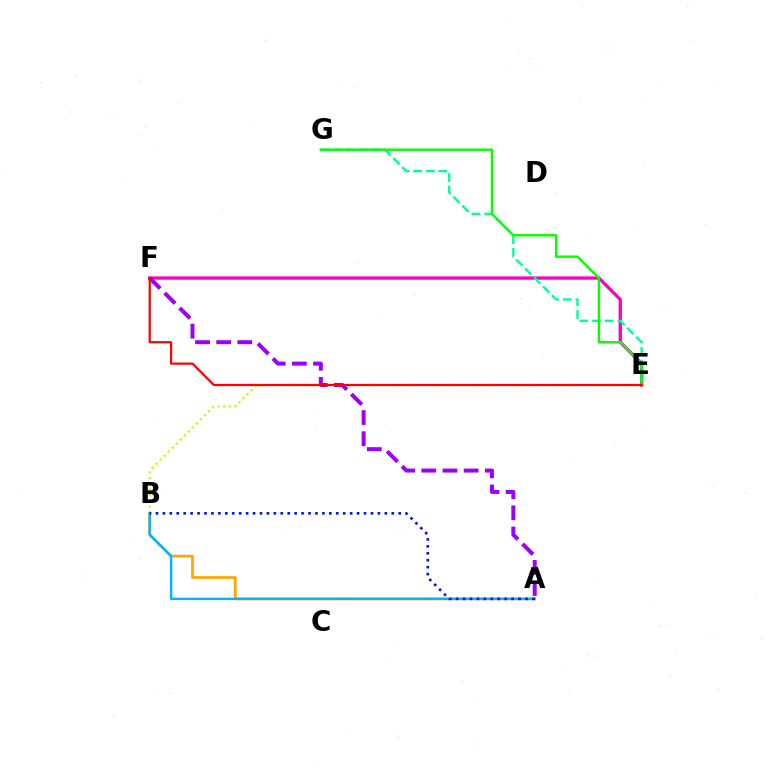{('E', 'F'): [{'color': '#ff00bd', 'line_style': 'solid', 'thickness': 2.39}, {'color': '#ff0000', 'line_style': 'solid', 'thickness': 1.59}], ('B', 'E'): [{'color': '#b3ff00', 'line_style': 'dotted', 'thickness': 1.55}], ('E', 'G'): [{'color': '#00ff9d', 'line_style': 'dashed', 'thickness': 1.72}, {'color': '#08ff00', 'line_style': 'solid', 'thickness': 1.74}], ('A', 'B'): [{'color': '#ffa500', 'line_style': 'solid', 'thickness': 1.94}, {'color': '#00b5ff', 'line_style': 'solid', 'thickness': 1.73}, {'color': '#0010ff', 'line_style': 'dotted', 'thickness': 1.88}], ('A', 'F'): [{'color': '#9b00ff', 'line_style': 'dashed', 'thickness': 2.87}]}